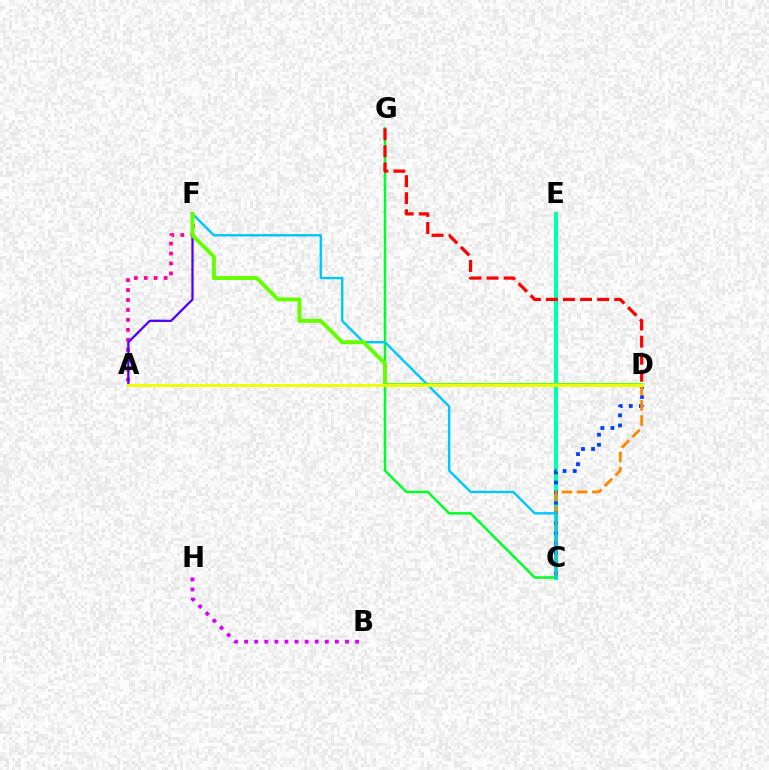{('C', 'E'): [{'color': '#00ffaf', 'line_style': 'solid', 'thickness': 3.0}], ('C', 'D'): [{'color': '#003fff', 'line_style': 'dotted', 'thickness': 2.74}, {'color': '#ff8800', 'line_style': 'dashed', 'thickness': 2.06}], ('A', 'F'): [{'color': '#ff00a0', 'line_style': 'dotted', 'thickness': 2.7}, {'color': '#4f00ff', 'line_style': 'solid', 'thickness': 1.64}], ('C', 'G'): [{'color': '#00ff27', 'line_style': 'solid', 'thickness': 1.78}], ('D', 'G'): [{'color': '#ff0000', 'line_style': 'dashed', 'thickness': 2.32}], ('B', 'H'): [{'color': '#d600ff', 'line_style': 'dotted', 'thickness': 2.74}], ('C', 'F'): [{'color': '#00c7ff', 'line_style': 'solid', 'thickness': 1.73}], ('D', 'F'): [{'color': '#66ff00', 'line_style': 'solid', 'thickness': 2.85}], ('A', 'D'): [{'color': '#eeff00', 'line_style': 'solid', 'thickness': 2.08}]}